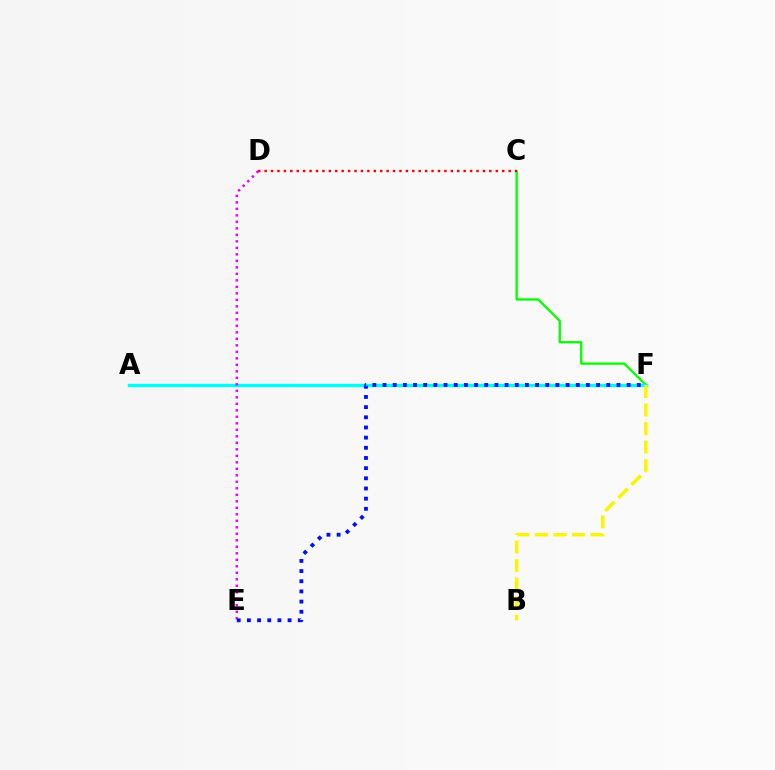{('C', 'F'): [{'color': '#08ff00', 'line_style': 'solid', 'thickness': 1.68}], ('A', 'F'): [{'color': '#00fff6', 'line_style': 'solid', 'thickness': 2.44}], ('B', 'F'): [{'color': '#fcf500', 'line_style': 'dashed', 'thickness': 2.52}], ('C', 'D'): [{'color': '#ff0000', 'line_style': 'dotted', 'thickness': 1.74}], ('D', 'E'): [{'color': '#ee00ff', 'line_style': 'dotted', 'thickness': 1.77}], ('E', 'F'): [{'color': '#0010ff', 'line_style': 'dotted', 'thickness': 2.76}]}